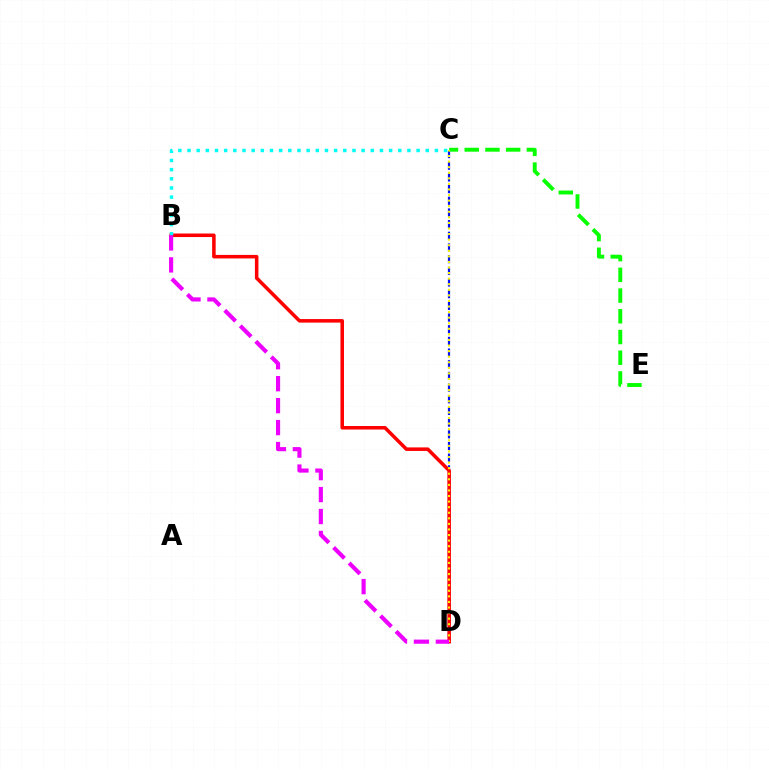{('C', 'D'): [{'color': '#0010ff', 'line_style': 'dashed', 'thickness': 1.59}, {'color': '#fcf500', 'line_style': 'dotted', 'thickness': 1.51}], ('C', 'E'): [{'color': '#08ff00', 'line_style': 'dashed', 'thickness': 2.81}], ('B', 'D'): [{'color': '#ff0000', 'line_style': 'solid', 'thickness': 2.54}, {'color': '#ee00ff', 'line_style': 'dashed', 'thickness': 2.98}], ('B', 'C'): [{'color': '#00fff6', 'line_style': 'dotted', 'thickness': 2.49}]}